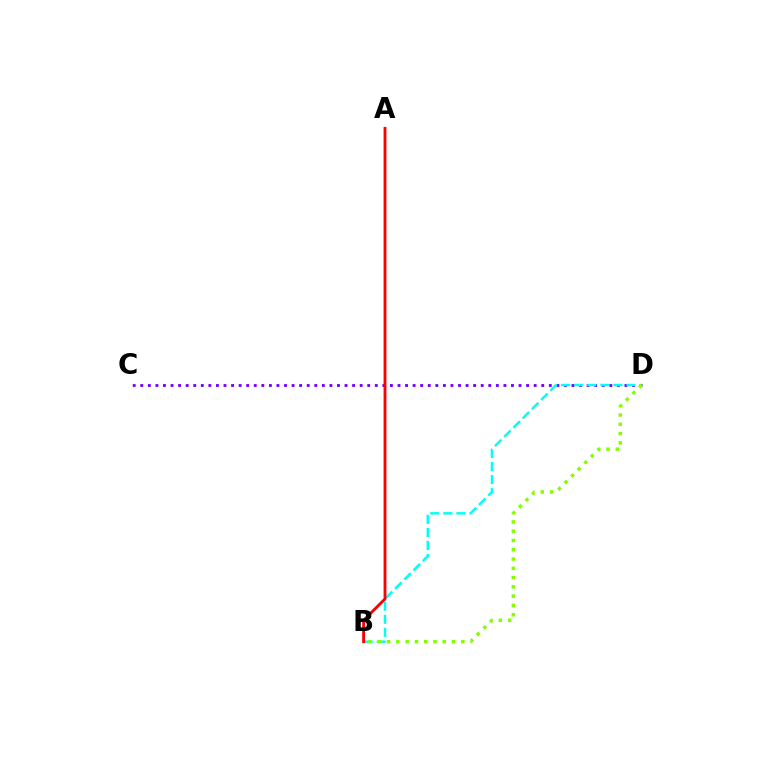{('C', 'D'): [{'color': '#7200ff', 'line_style': 'dotted', 'thickness': 2.06}], ('B', 'D'): [{'color': '#00fff6', 'line_style': 'dashed', 'thickness': 1.78}, {'color': '#84ff00', 'line_style': 'dotted', 'thickness': 2.52}], ('A', 'B'): [{'color': '#ff0000', 'line_style': 'solid', 'thickness': 2.05}]}